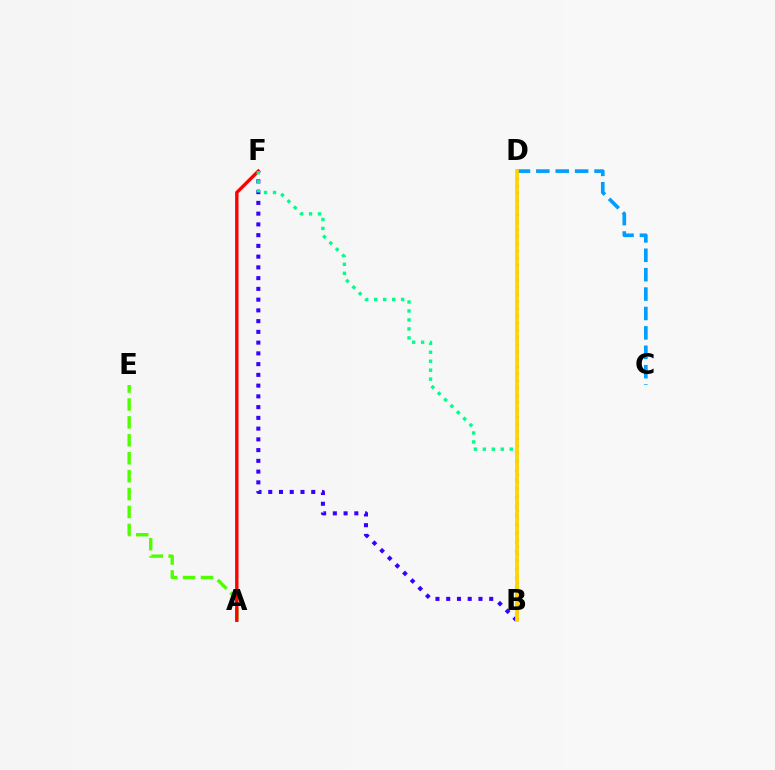{('B', 'F'): [{'color': '#3700ff', 'line_style': 'dotted', 'thickness': 2.92}, {'color': '#00ff86', 'line_style': 'dotted', 'thickness': 2.44}], ('B', 'D'): [{'color': '#ff00ed', 'line_style': 'dotted', 'thickness': 1.96}, {'color': '#ffd500', 'line_style': 'solid', 'thickness': 2.72}], ('C', 'D'): [{'color': '#009eff', 'line_style': 'dashed', 'thickness': 2.64}], ('A', 'E'): [{'color': '#4fff00', 'line_style': 'dashed', 'thickness': 2.43}], ('A', 'F'): [{'color': '#ff0000', 'line_style': 'solid', 'thickness': 2.43}]}